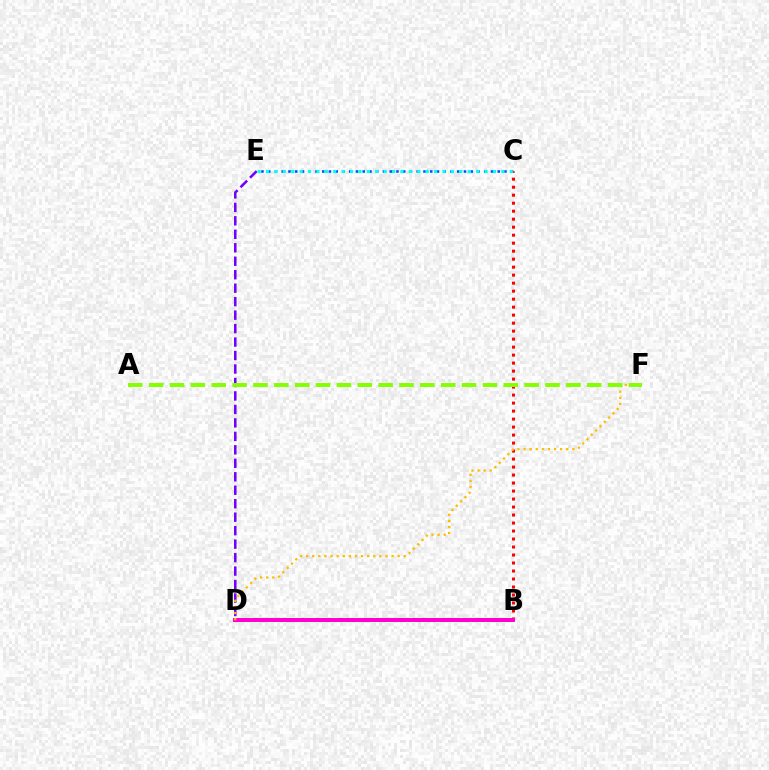{('C', 'E'): [{'color': '#004bff', 'line_style': 'dotted', 'thickness': 1.83}, {'color': '#00fff6', 'line_style': 'dotted', 'thickness': 2.28}], ('D', 'E'): [{'color': '#7200ff', 'line_style': 'dashed', 'thickness': 1.83}], ('B', 'C'): [{'color': '#ff0000', 'line_style': 'dotted', 'thickness': 2.17}], ('B', 'D'): [{'color': '#00ff39', 'line_style': 'dashed', 'thickness': 2.61}, {'color': '#ff00cf', 'line_style': 'solid', 'thickness': 2.89}], ('D', 'F'): [{'color': '#ffbd00', 'line_style': 'dotted', 'thickness': 1.66}], ('A', 'F'): [{'color': '#84ff00', 'line_style': 'dashed', 'thickness': 2.83}]}